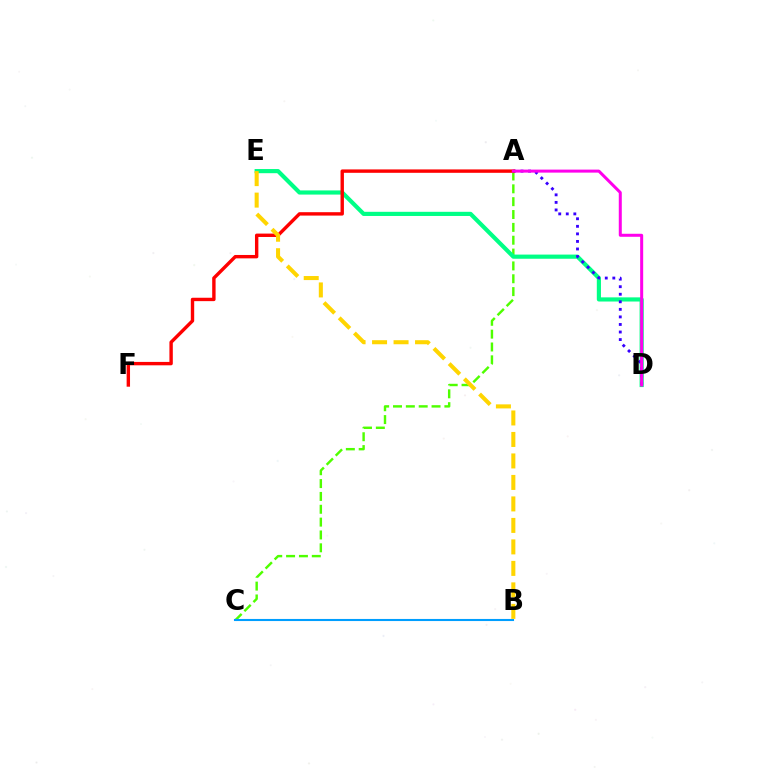{('A', 'C'): [{'color': '#4fff00', 'line_style': 'dashed', 'thickness': 1.75}], ('B', 'C'): [{'color': '#009eff', 'line_style': 'solid', 'thickness': 1.51}], ('D', 'E'): [{'color': '#00ff86', 'line_style': 'solid', 'thickness': 2.99}], ('A', 'D'): [{'color': '#3700ff', 'line_style': 'dotted', 'thickness': 2.05}, {'color': '#ff00ed', 'line_style': 'solid', 'thickness': 2.17}], ('A', 'F'): [{'color': '#ff0000', 'line_style': 'solid', 'thickness': 2.44}], ('B', 'E'): [{'color': '#ffd500', 'line_style': 'dashed', 'thickness': 2.92}]}